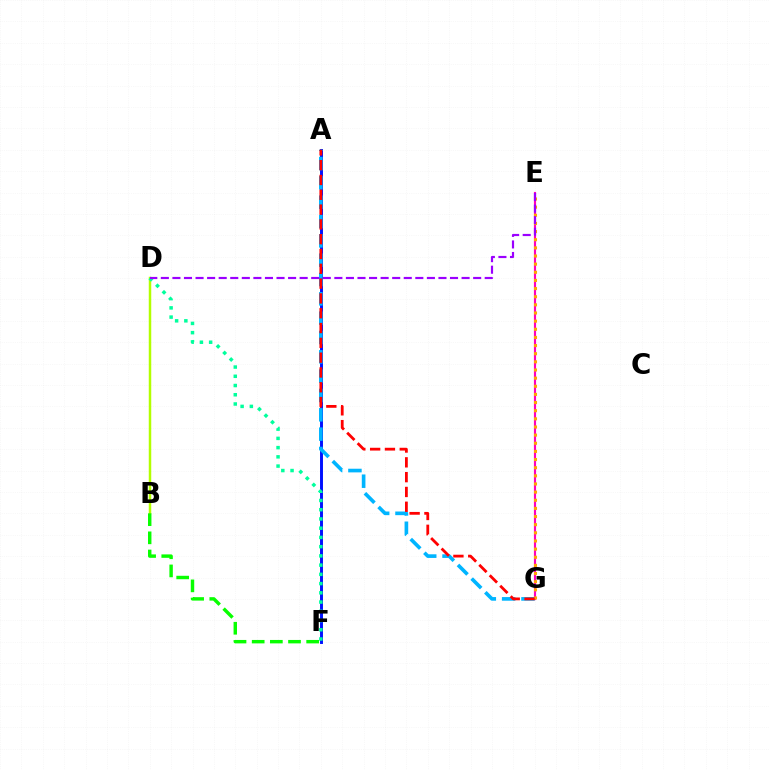{('A', 'F'): [{'color': '#0010ff', 'line_style': 'solid', 'thickness': 2.11}], ('A', 'G'): [{'color': '#00b5ff', 'line_style': 'dashed', 'thickness': 2.63}, {'color': '#ff0000', 'line_style': 'dashed', 'thickness': 2.01}], ('B', 'D'): [{'color': '#b3ff00', 'line_style': 'solid', 'thickness': 1.79}], ('E', 'G'): [{'color': '#ff00bd', 'line_style': 'solid', 'thickness': 1.55}, {'color': '#ffa500', 'line_style': 'dotted', 'thickness': 2.21}], ('B', 'F'): [{'color': '#08ff00', 'line_style': 'dashed', 'thickness': 2.47}], ('D', 'F'): [{'color': '#00ff9d', 'line_style': 'dotted', 'thickness': 2.51}], ('D', 'E'): [{'color': '#9b00ff', 'line_style': 'dashed', 'thickness': 1.57}]}